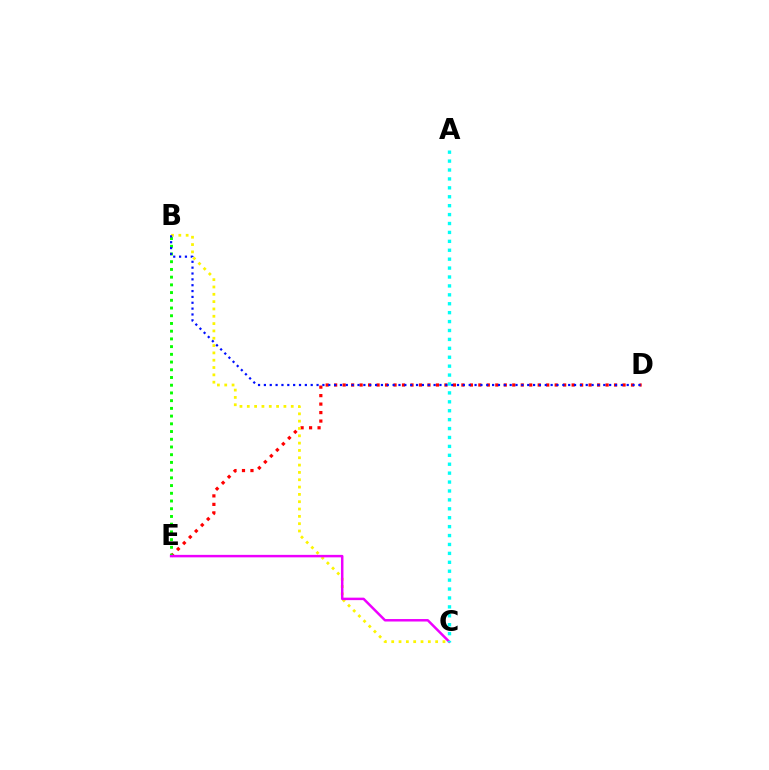{('D', 'E'): [{'color': '#ff0000', 'line_style': 'dotted', 'thickness': 2.3}], ('B', 'E'): [{'color': '#08ff00', 'line_style': 'dotted', 'thickness': 2.1}], ('B', 'C'): [{'color': '#fcf500', 'line_style': 'dotted', 'thickness': 1.99}], ('C', 'E'): [{'color': '#ee00ff', 'line_style': 'solid', 'thickness': 1.79}], ('B', 'D'): [{'color': '#0010ff', 'line_style': 'dotted', 'thickness': 1.59}], ('A', 'C'): [{'color': '#00fff6', 'line_style': 'dotted', 'thickness': 2.42}]}